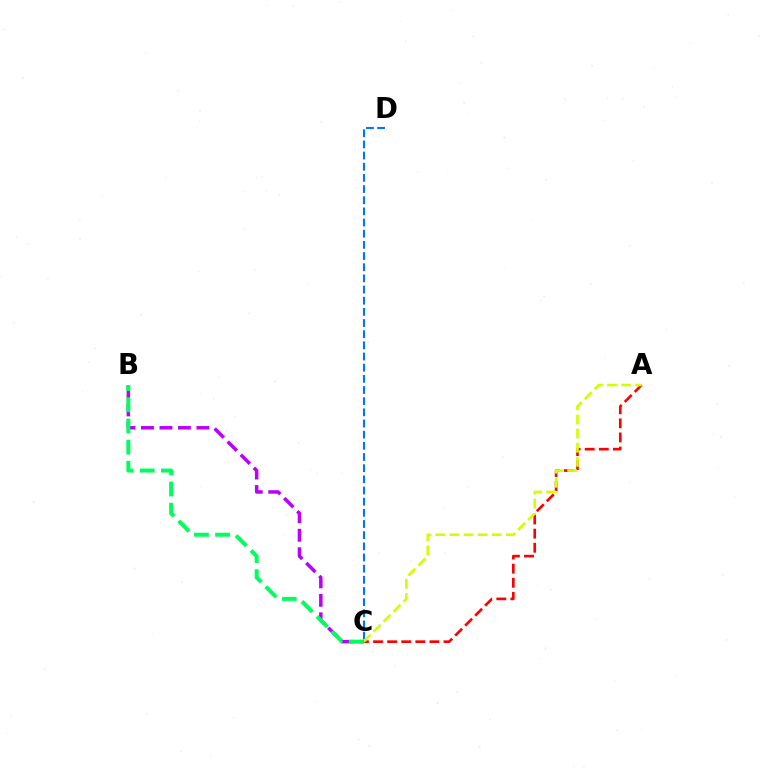{('A', 'C'): [{'color': '#ff0000', 'line_style': 'dashed', 'thickness': 1.92}, {'color': '#d1ff00', 'line_style': 'dashed', 'thickness': 1.92}], ('C', 'D'): [{'color': '#0074ff', 'line_style': 'dashed', 'thickness': 1.52}], ('B', 'C'): [{'color': '#b900ff', 'line_style': 'dashed', 'thickness': 2.51}, {'color': '#00ff5c', 'line_style': 'dashed', 'thickness': 2.88}]}